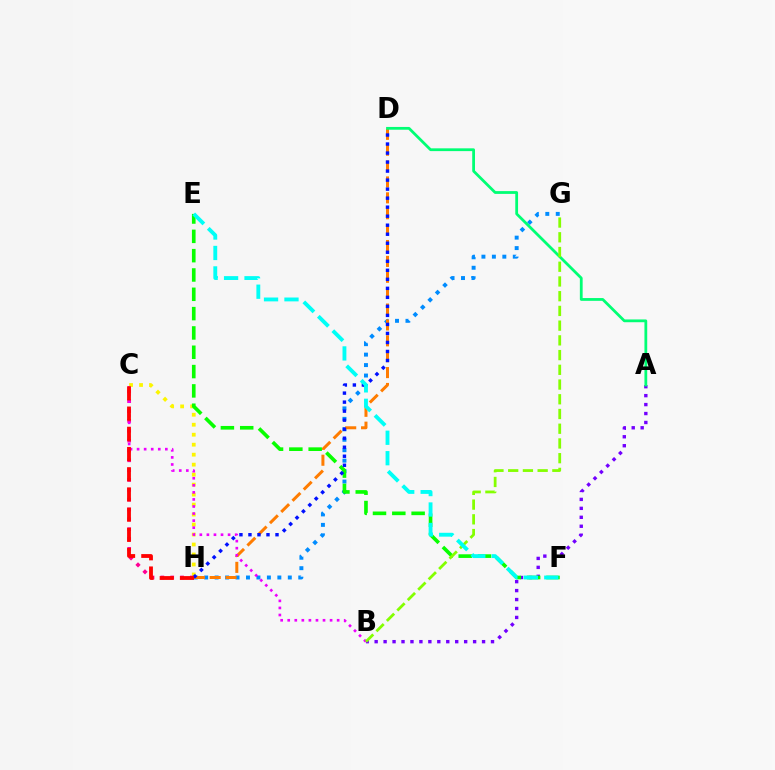{('G', 'H'): [{'color': '#008cff', 'line_style': 'dotted', 'thickness': 2.84}], ('D', 'H'): [{'color': '#ff7c00', 'line_style': 'dashed', 'thickness': 2.16}, {'color': '#0010ff', 'line_style': 'dotted', 'thickness': 2.45}], ('A', 'B'): [{'color': '#7200ff', 'line_style': 'dotted', 'thickness': 2.43}], ('C', 'H'): [{'color': '#fcf500', 'line_style': 'dotted', 'thickness': 2.71}, {'color': '#ff0094', 'line_style': 'dotted', 'thickness': 2.68}, {'color': '#ff0000', 'line_style': 'dashed', 'thickness': 2.75}], ('E', 'F'): [{'color': '#08ff00', 'line_style': 'dashed', 'thickness': 2.62}, {'color': '#00fff6', 'line_style': 'dashed', 'thickness': 2.78}], ('B', 'C'): [{'color': '#ee00ff', 'line_style': 'dotted', 'thickness': 1.92}], ('A', 'D'): [{'color': '#00ff74', 'line_style': 'solid', 'thickness': 2.0}], ('B', 'G'): [{'color': '#84ff00', 'line_style': 'dashed', 'thickness': 2.0}]}